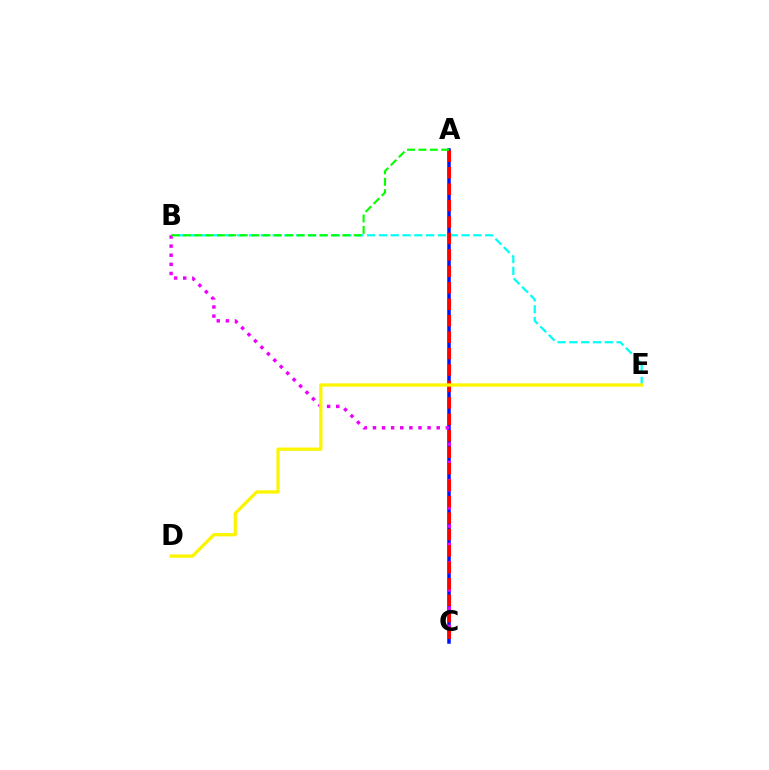{('A', 'C'): [{'color': '#0010ff', 'line_style': 'solid', 'thickness': 2.52}, {'color': '#ff0000', 'line_style': 'dashed', 'thickness': 2.23}], ('B', 'E'): [{'color': '#00fff6', 'line_style': 'dashed', 'thickness': 1.6}], ('B', 'C'): [{'color': '#ee00ff', 'line_style': 'dotted', 'thickness': 2.48}], ('D', 'E'): [{'color': '#fcf500', 'line_style': 'solid', 'thickness': 2.36}], ('A', 'B'): [{'color': '#08ff00', 'line_style': 'dashed', 'thickness': 1.55}]}